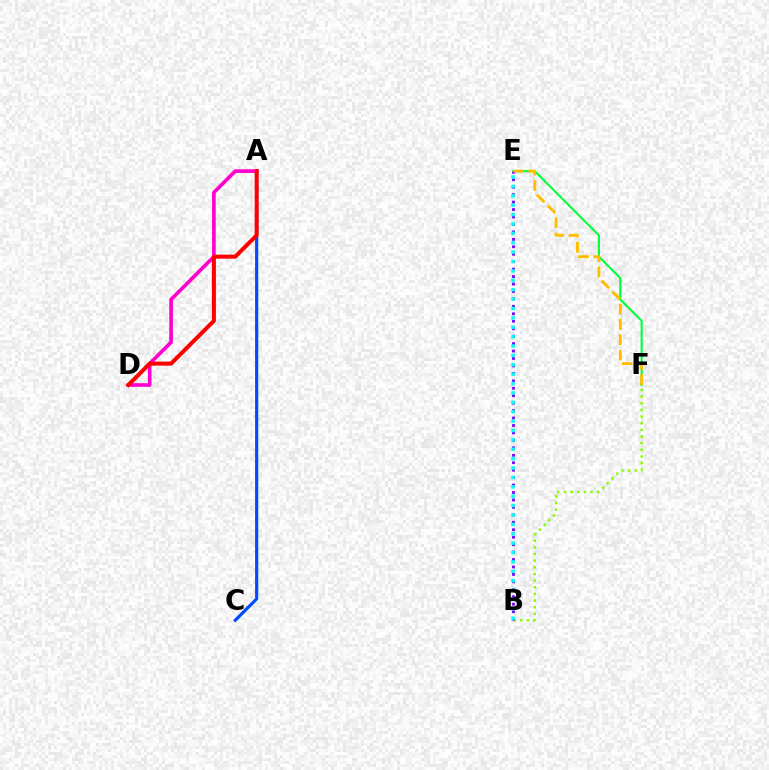{('B', 'F'): [{'color': '#84ff00', 'line_style': 'dotted', 'thickness': 1.81}], ('E', 'F'): [{'color': '#00ff39', 'line_style': 'solid', 'thickness': 1.51}, {'color': '#ffbd00', 'line_style': 'dashed', 'thickness': 2.08}], ('B', 'E'): [{'color': '#7200ff', 'line_style': 'dotted', 'thickness': 2.02}, {'color': '#00fff6', 'line_style': 'dotted', 'thickness': 2.55}], ('A', 'C'): [{'color': '#004bff', 'line_style': 'solid', 'thickness': 2.28}], ('A', 'D'): [{'color': '#ff00cf', 'line_style': 'solid', 'thickness': 2.63}, {'color': '#ff0000', 'line_style': 'solid', 'thickness': 2.89}]}